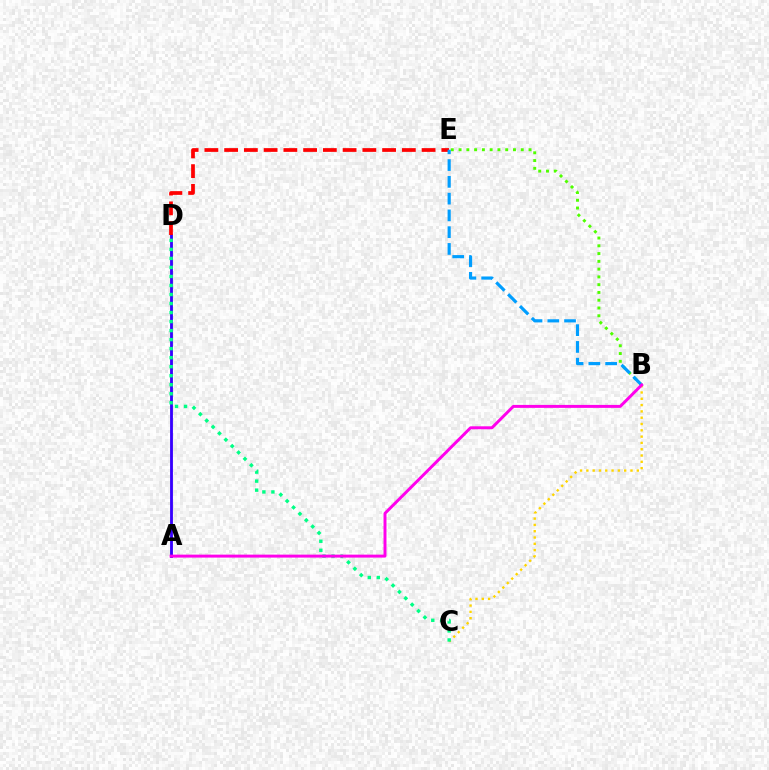{('B', 'E'): [{'color': '#4fff00', 'line_style': 'dotted', 'thickness': 2.11}, {'color': '#009eff', 'line_style': 'dashed', 'thickness': 2.28}], ('B', 'C'): [{'color': '#ffd500', 'line_style': 'dotted', 'thickness': 1.71}], ('A', 'D'): [{'color': '#3700ff', 'line_style': 'solid', 'thickness': 2.04}], ('C', 'D'): [{'color': '#00ff86', 'line_style': 'dotted', 'thickness': 2.45}], ('D', 'E'): [{'color': '#ff0000', 'line_style': 'dashed', 'thickness': 2.68}], ('A', 'B'): [{'color': '#ff00ed', 'line_style': 'solid', 'thickness': 2.13}]}